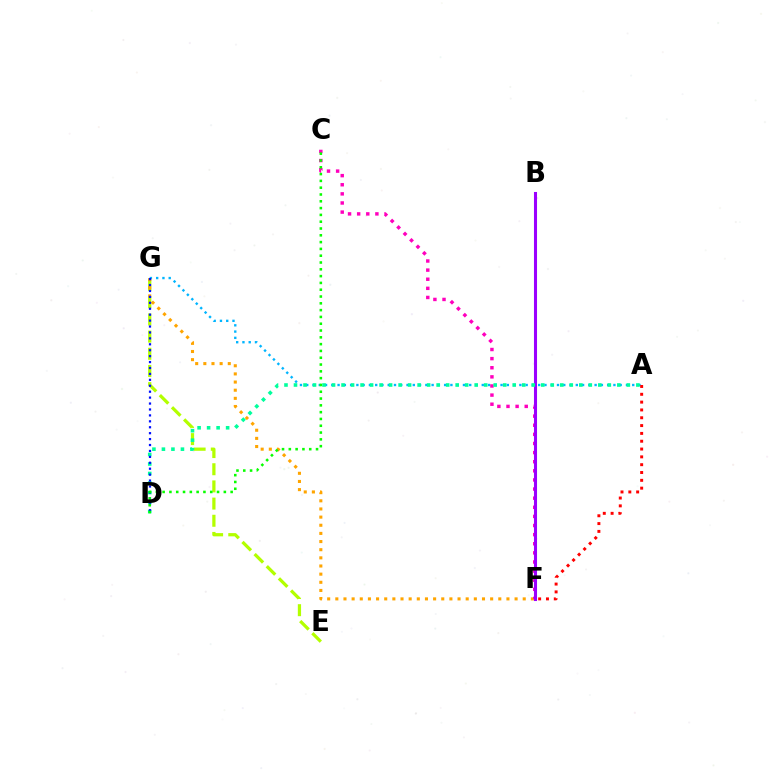{('E', 'G'): [{'color': '#b3ff00', 'line_style': 'dashed', 'thickness': 2.33}], ('A', 'G'): [{'color': '#00b5ff', 'line_style': 'dotted', 'thickness': 1.7}], ('F', 'G'): [{'color': '#ffa500', 'line_style': 'dotted', 'thickness': 2.21}], ('C', 'F'): [{'color': '#ff00bd', 'line_style': 'dotted', 'thickness': 2.48}], ('B', 'F'): [{'color': '#9b00ff', 'line_style': 'solid', 'thickness': 2.21}], ('A', 'D'): [{'color': '#00ff9d', 'line_style': 'dotted', 'thickness': 2.58}], ('D', 'G'): [{'color': '#0010ff', 'line_style': 'dotted', 'thickness': 1.61}], ('A', 'F'): [{'color': '#ff0000', 'line_style': 'dotted', 'thickness': 2.12}], ('C', 'D'): [{'color': '#08ff00', 'line_style': 'dotted', 'thickness': 1.85}]}